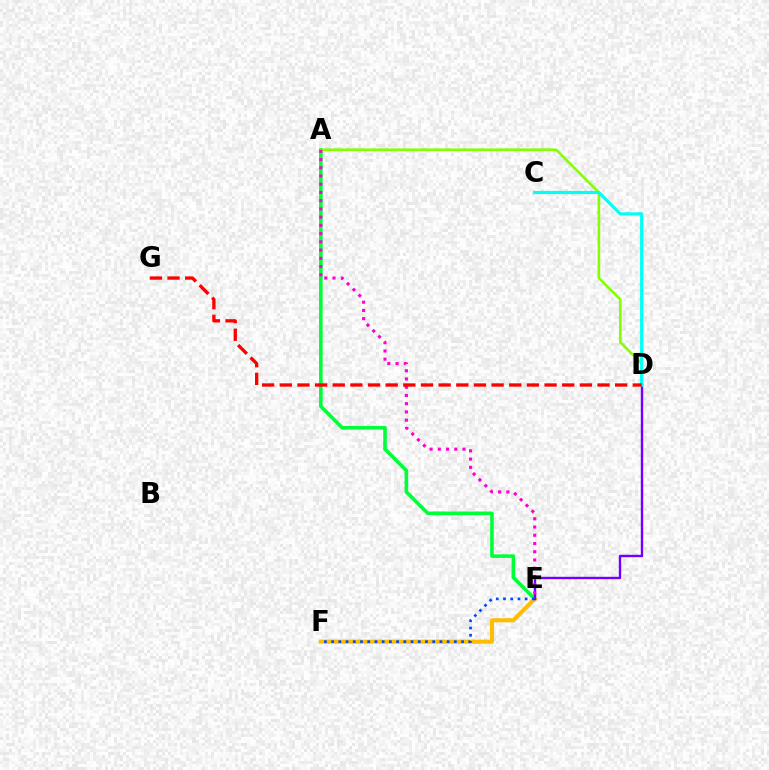{('A', 'E'): [{'color': '#00ff39', 'line_style': 'solid', 'thickness': 2.59}, {'color': '#ff00cf', 'line_style': 'dotted', 'thickness': 2.24}], ('A', 'D'): [{'color': '#84ff00', 'line_style': 'solid', 'thickness': 1.88}], ('E', 'F'): [{'color': '#ffbd00', 'line_style': 'solid', 'thickness': 2.94}, {'color': '#004bff', 'line_style': 'dotted', 'thickness': 1.96}], ('D', 'E'): [{'color': '#7200ff', 'line_style': 'solid', 'thickness': 1.73}], ('C', 'D'): [{'color': '#00fff6', 'line_style': 'solid', 'thickness': 2.29}], ('D', 'G'): [{'color': '#ff0000', 'line_style': 'dashed', 'thickness': 2.4}]}